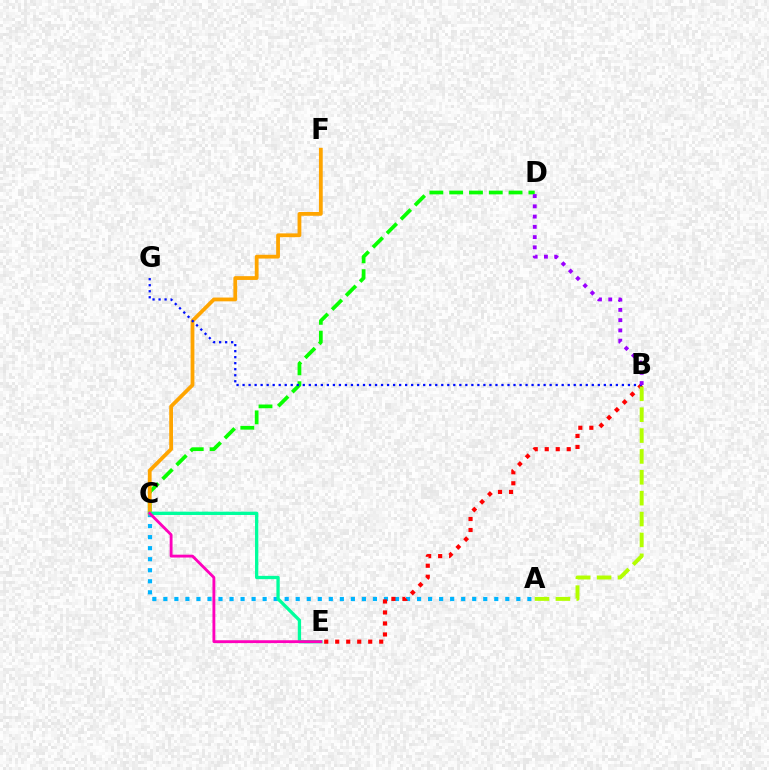{('A', 'C'): [{'color': '#00b5ff', 'line_style': 'dotted', 'thickness': 3.0}], ('B', 'E'): [{'color': '#ff0000', 'line_style': 'dotted', 'thickness': 2.99}], ('C', 'D'): [{'color': '#08ff00', 'line_style': 'dashed', 'thickness': 2.69}], ('C', 'F'): [{'color': '#ffa500', 'line_style': 'solid', 'thickness': 2.73}], ('A', 'B'): [{'color': '#b3ff00', 'line_style': 'dashed', 'thickness': 2.84}], ('B', 'G'): [{'color': '#0010ff', 'line_style': 'dotted', 'thickness': 1.64}], ('C', 'E'): [{'color': '#00ff9d', 'line_style': 'solid', 'thickness': 2.38}, {'color': '#ff00bd', 'line_style': 'solid', 'thickness': 2.05}], ('B', 'D'): [{'color': '#9b00ff', 'line_style': 'dotted', 'thickness': 2.79}]}